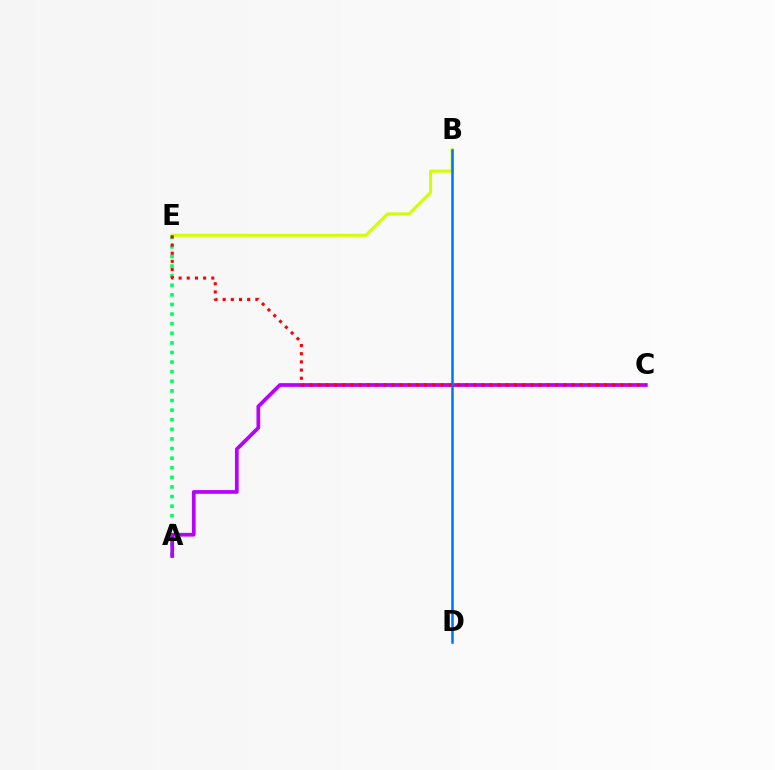{('A', 'E'): [{'color': '#00ff5c', 'line_style': 'dotted', 'thickness': 2.61}], ('B', 'E'): [{'color': '#d1ff00', 'line_style': 'solid', 'thickness': 2.18}], ('A', 'C'): [{'color': '#b900ff', 'line_style': 'solid', 'thickness': 2.68}], ('B', 'D'): [{'color': '#0074ff', 'line_style': 'solid', 'thickness': 1.83}], ('C', 'E'): [{'color': '#ff0000', 'line_style': 'dotted', 'thickness': 2.22}]}